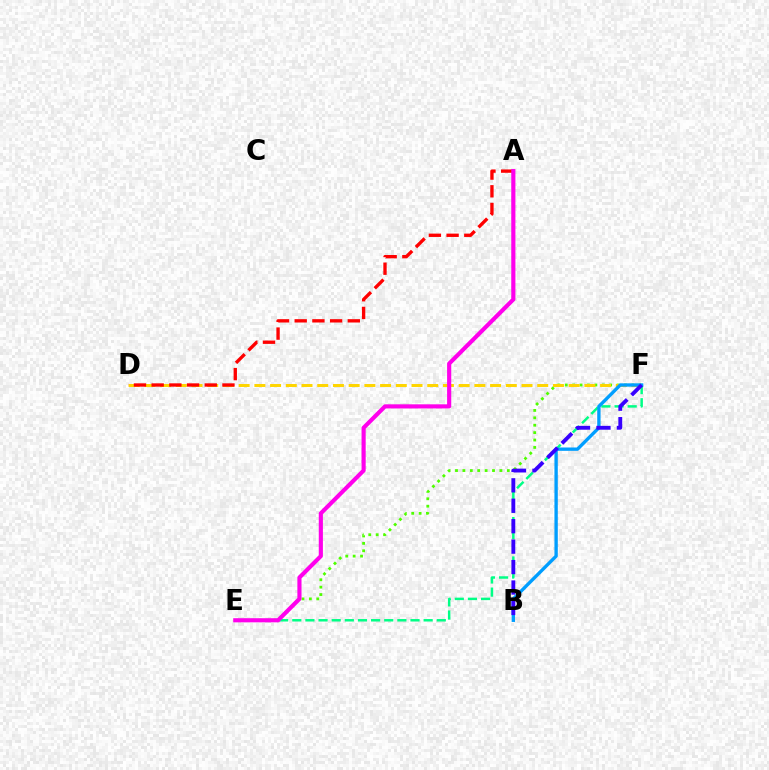{('E', 'F'): [{'color': '#4fff00', 'line_style': 'dotted', 'thickness': 2.01}, {'color': '#00ff86', 'line_style': 'dashed', 'thickness': 1.78}], ('D', 'F'): [{'color': '#ffd500', 'line_style': 'dashed', 'thickness': 2.13}], ('A', 'D'): [{'color': '#ff0000', 'line_style': 'dashed', 'thickness': 2.4}], ('B', 'F'): [{'color': '#009eff', 'line_style': 'solid', 'thickness': 2.41}, {'color': '#3700ff', 'line_style': 'dashed', 'thickness': 2.78}], ('A', 'E'): [{'color': '#ff00ed', 'line_style': 'solid', 'thickness': 2.98}]}